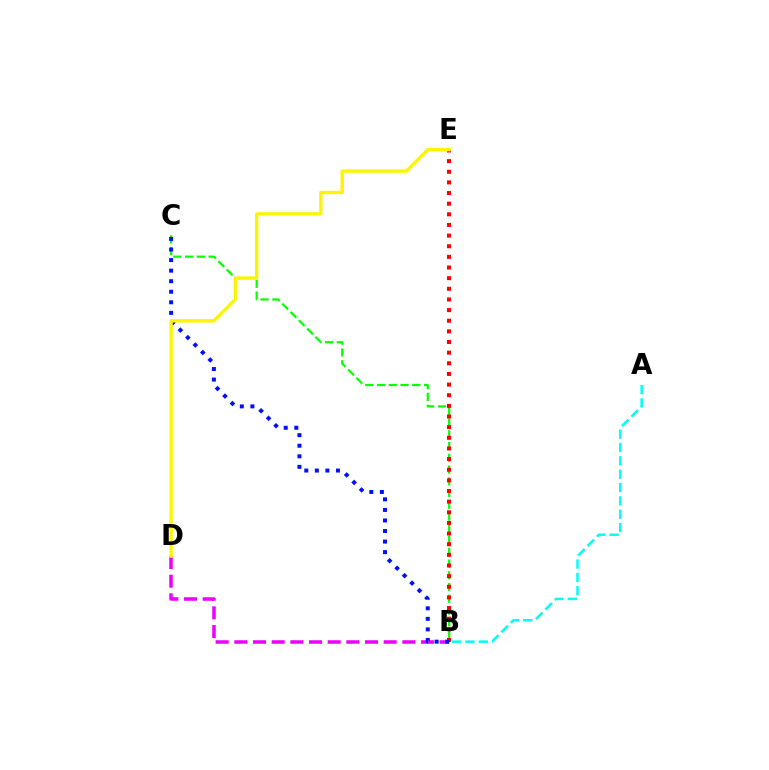{('B', 'C'): [{'color': '#08ff00', 'line_style': 'dashed', 'thickness': 1.6}, {'color': '#0010ff', 'line_style': 'dotted', 'thickness': 2.87}], ('B', 'E'): [{'color': '#ff0000', 'line_style': 'dotted', 'thickness': 2.89}], ('A', 'B'): [{'color': '#00fff6', 'line_style': 'dashed', 'thickness': 1.81}], ('B', 'D'): [{'color': '#ee00ff', 'line_style': 'dashed', 'thickness': 2.54}], ('D', 'E'): [{'color': '#fcf500', 'line_style': 'solid', 'thickness': 2.4}]}